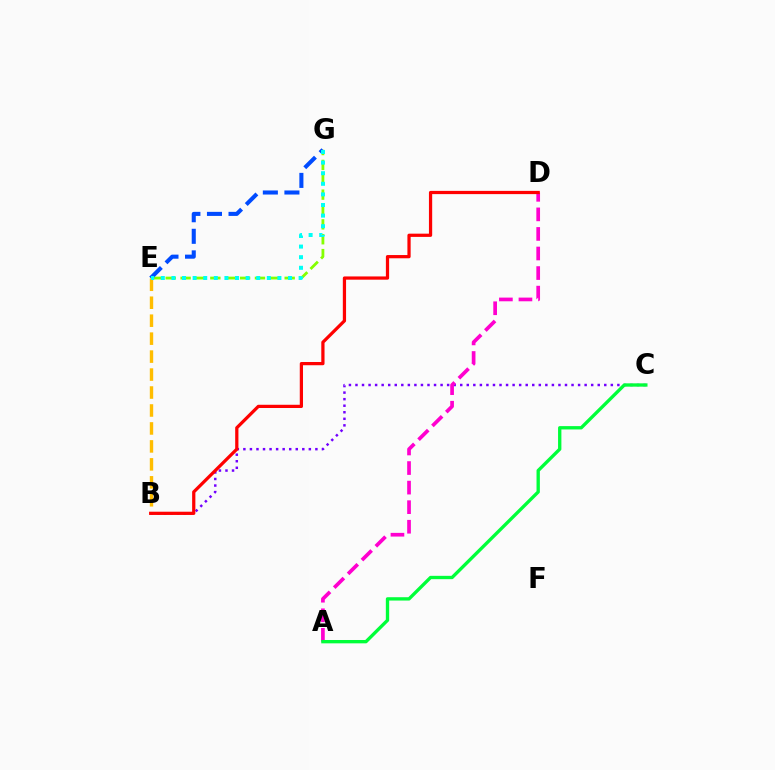{('E', 'G'): [{'color': '#84ff00', 'line_style': 'dashed', 'thickness': 2.02}, {'color': '#004bff', 'line_style': 'dashed', 'thickness': 2.93}, {'color': '#00fff6', 'line_style': 'dotted', 'thickness': 2.88}], ('B', 'C'): [{'color': '#7200ff', 'line_style': 'dotted', 'thickness': 1.78}], ('A', 'D'): [{'color': '#ff00cf', 'line_style': 'dashed', 'thickness': 2.66}], ('A', 'C'): [{'color': '#00ff39', 'line_style': 'solid', 'thickness': 2.4}], ('B', 'E'): [{'color': '#ffbd00', 'line_style': 'dashed', 'thickness': 2.44}], ('B', 'D'): [{'color': '#ff0000', 'line_style': 'solid', 'thickness': 2.33}]}